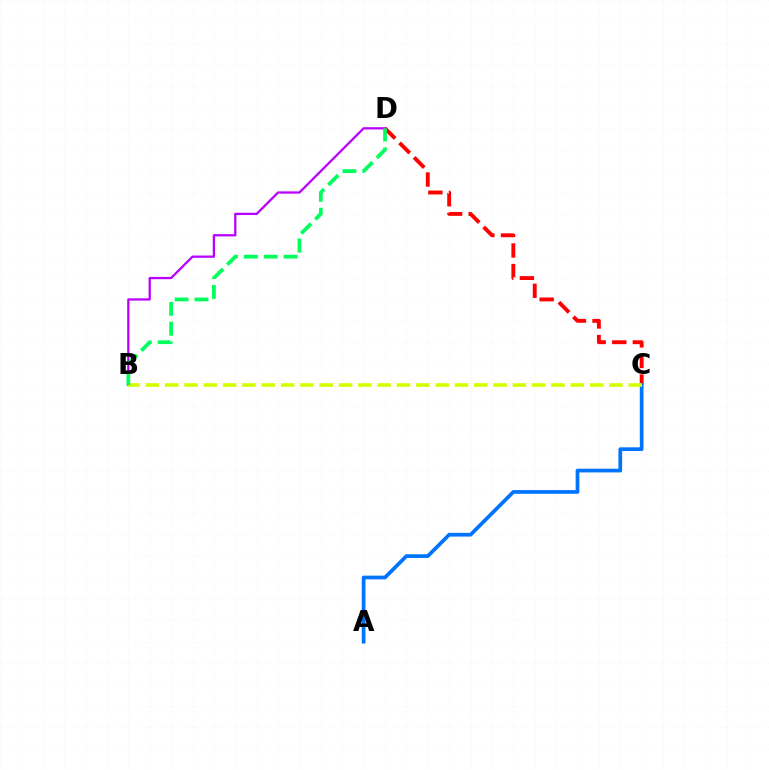{('C', 'D'): [{'color': '#ff0000', 'line_style': 'dashed', 'thickness': 2.79}], ('B', 'D'): [{'color': '#b900ff', 'line_style': 'solid', 'thickness': 1.64}, {'color': '#00ff5c', 'line_style': 'dashed', 'thickness': 2.7}], ('A', 'C'): [{'color': '#0074ff', 'line_style': 'solid', 'thickness': 2.68}], ('B', 'C'): [{'color': '#d1ff00', 'line_style': 'dashed', 'thickness': 2.62}]}